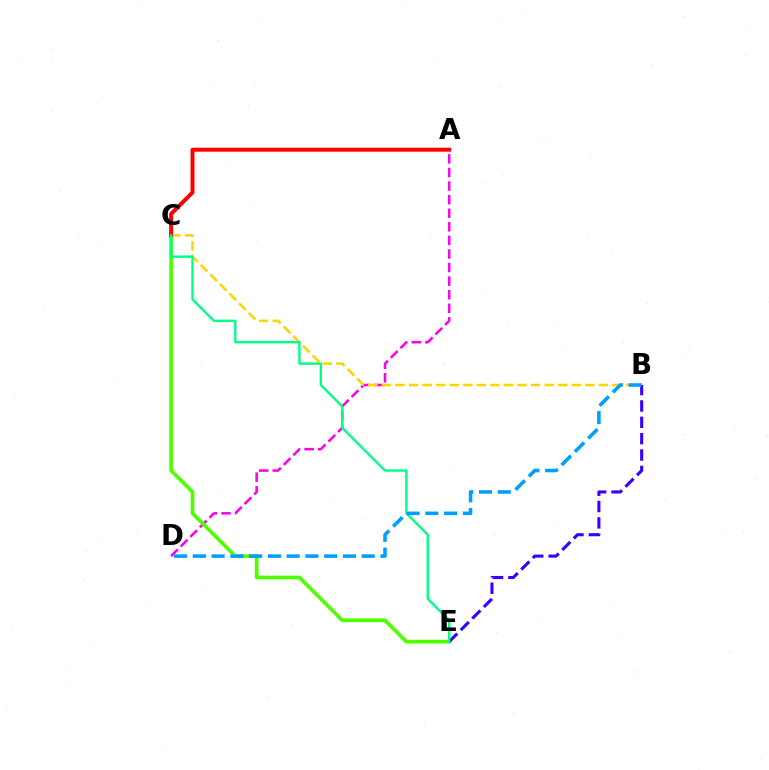{('A', 'D'): [{'color': '#ff00ed', 'line_style': 'dashed', 'thickness': 1.84}], ('B', 'C'): [{'color': '#ffd500', 'line_style': 'dashed', 'thickness': 1.84}], ('C', 'E'): [{'color': '#4fff00', 'line_style': 'solid', 'thickness': 2.67}, {'color': '#00ff86', 'line_style': 'solid', 'thickness': 1.72}], ('A', 'C'): [{'color': '#ff0000', 'line_style': 'solid', 'thickness': 2.85}], ('B', 'E'): [{'color': '#3700ff', 'line_style': 'dashed', 'thickness': 2.22}], ('B', 'D'): [{'color': '#009eff', 'line_style': 'dashed', 'thickness': 2.55}]}